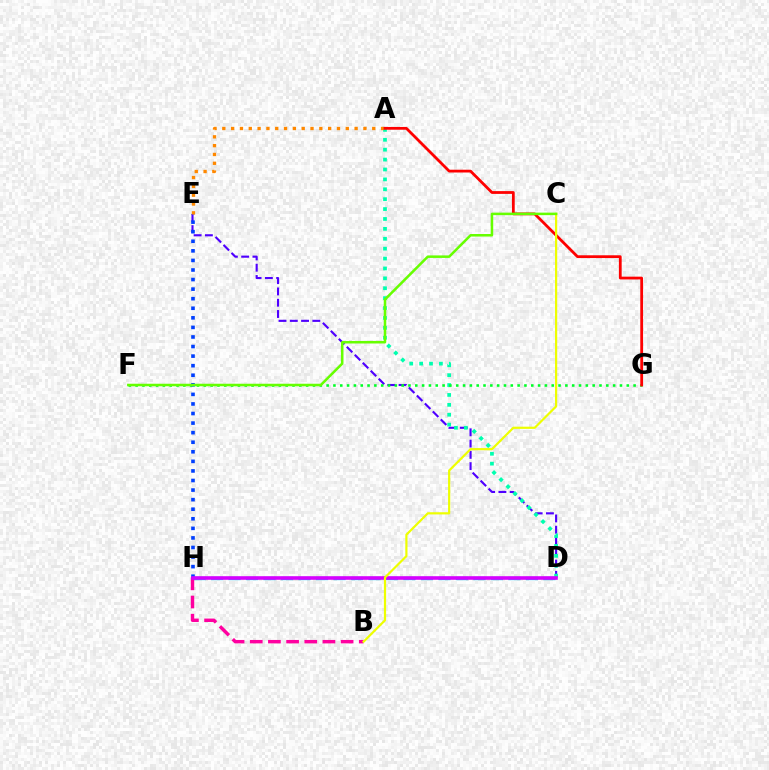{('D', 'H'): [{'color': '#00c7ff', 'line_style': 'dashed', 'thickness': 2.38}, {'color': '#d600ff', 'line_style': 'solid', 'thickness': 2.59}], ('D', 'E'): [{'color': '#4f00ff', 'line_style': 'dashed', 'thickness': 1.53}], ('E', 'H'): [{'color': '#003fff', 'line_style': 'dotted', 'thickness': 2.6}], ('B', 'H'): [{'color': '#ff00a0', 'line_style': 'dashed', 'thickness': 2.47}], ('A', 'D'): [{'color': '#00ffaf', 'line_style': 'dotted', 'thickness': 2.69}], ('F', 'G'): [{'color': '#00ff27', 'line_style': 'dotted', 'thickness': 1.85}], ('A', 'E'): [{'color': '#ff8800', 'line_style': 'dotted', 'thickness': 2.4}], ('A', 'G'): [{'color': '#ff0000', 'line_style': 'solid', 'thickness': 2.0}], ('B', 'C'): [{'color': '#eeff00', 'line_style': 'solid', 'thickness': 1.58}], ('C', 'F'): [{'color': '#66ff00', 'line_style': 'solid', 'thickness': 1.82}]}